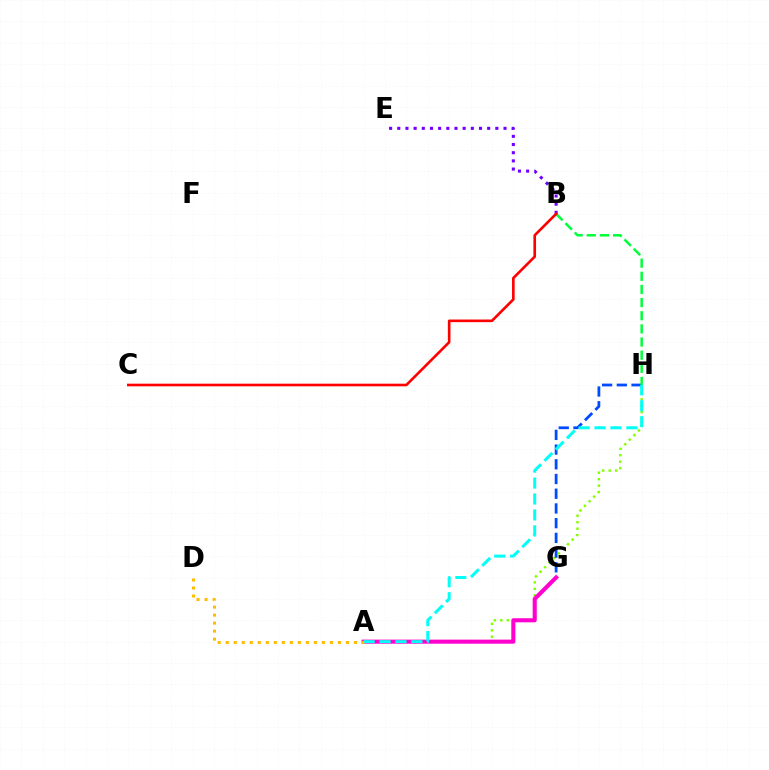{('A', 'H'): [{'color': '#84ff00', 'line_style': 'dotted', 'thickness': 1.76}, {'color': '#00fff6', 'line_style': 'dashed', 'thickness': 2.16}], ('G', 'H'): [{'color': '#004bff', 'line_style': 'dashed', 'thickness': 2.0}], ('B', 'H'): [{'color': '#00ff39', 'line_style': 'dashed', 'thickness': 1.79}], ('A', 'G'): [{'color': '#ff00cf', 'line_style': 'solid', 'thickness': 2.94}], ('B', 'E'): [{'color': '#7200ff', 'line_style': 'dotted', 'thickness': 2.22}], ('A', 'D'): [{'color': '#ffbd00', 'line_style': 'dotted', 'thickness': 2.18}], ('B', 'C'): [{'color': '#ff0000', 'line_style': 'solid', 'thickness': 1.89}]}